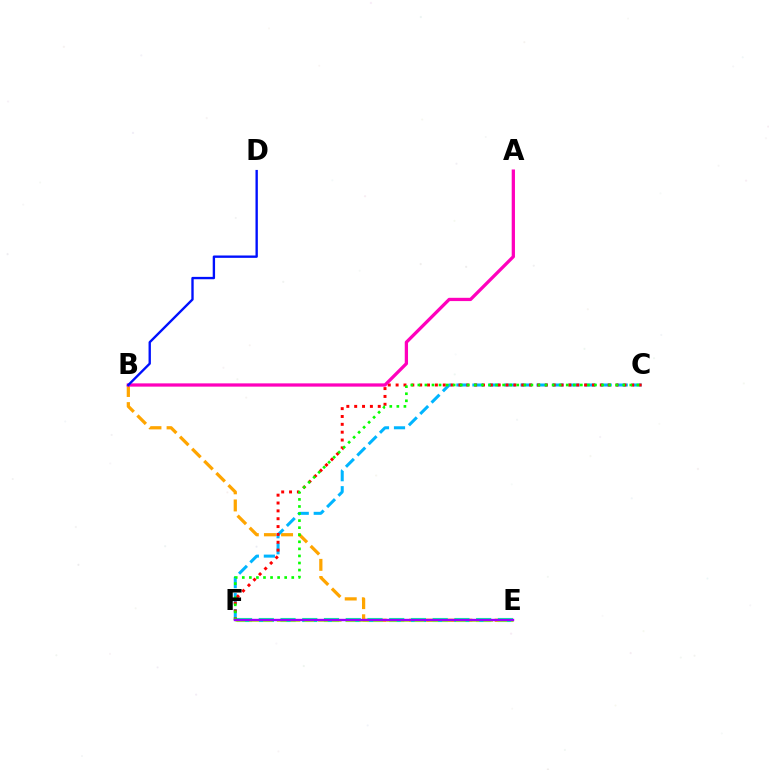{('B', 'E'): [{'color': '#ffa500', 'line_style': 'dashed', 'thickness': 2.33}], ('C', 'F'): [{'color': '#00b5ff', 'line_style': 'dashed', 'thickness': 2.18}, {'color': '#ff0000', 'line_style': 'dotted', 'thickness': 2.13}, {'color': '#08ff00', 'line_style': 'dotted', 'thickness': 1.92}], ('E', 'F'): [{'color': '#00ff9d', 'line_style': 'dashed', 'thickness': 2.95}, {'color': '#b3ff00', 'line_style': 'dashed', 'thickness': 1.87}, {'color': '#9b00ff', 'line_style': 'solid', 'thickness': 1.71}], ('A', 'B'): [{'color': '#ff00bd', 'line_style': 'solid', 'thickness': 2.35}], ('B', 'D'): [{'color': '#0010ff', 'line_style': 'solid', 'thickness': 1.7}]}